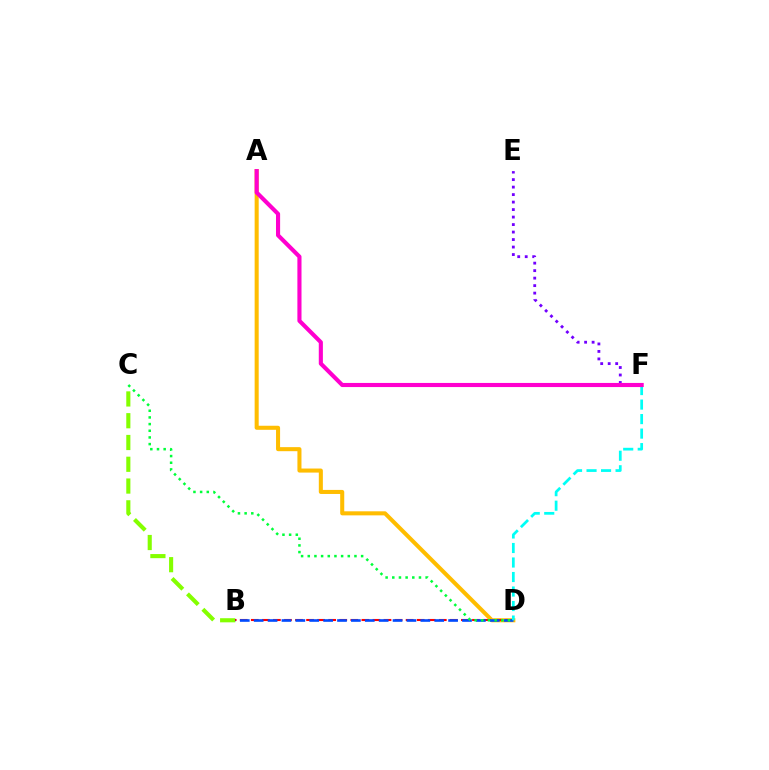{('B', 'C'): [{'color': '#84ff00', 'line_style': 'dashed', 'thickness': 2.96}], ('A', 'D'): [{'color': '#ffbd00', 'line_style': 'solid', 'thickness': 2.92}], ('B', 'D'): [{'color': '#ff0000', 'line_style': 'dashed', 'thickness': 1.5}, {'color': '#004bff', 'line_style': 'dashed', 'thickness': 1.89}], ('C', 'D'): [{'color': '#00ff39', 'line_style': 'dotted', 'thickness': 1.81}], ('E', 'F'): [{'color': '#7200ff', 'line_style': 'dotted', 'thickness': 2.04}], ('D', 'F'): [{'color': '#00fff6', 'line_style': 'dashed', 'thickness': 1.97}], ('A', 'F'): [{'color': '#ff00cf', 'line_style': 'solid', 'thickness': 2.96}]}